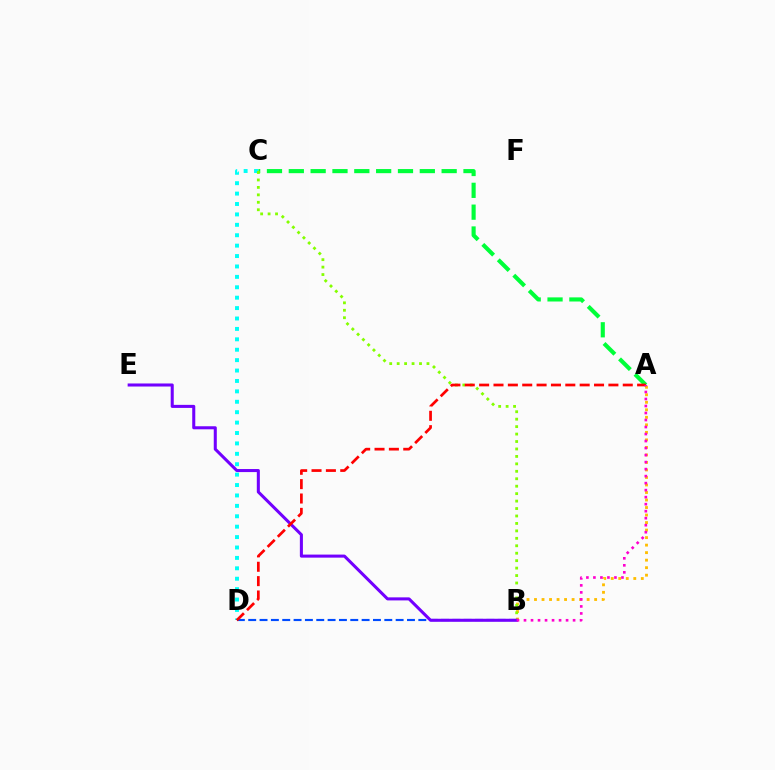{('A', 'B'): [{'color': '#ffbd00', 'line_style': 'dotted', 'thickness': 2.04}, {'color': '#ff00cf', 'line_style': 'dotted', 'thickness': 1.91}], ('C', 'D'): [{'color': '#00fff6', 'line_style': 'dotted', 'thickness': 2.83}], ('A', 'C'): [{'color': '#00ff39', 'line_style': 'dashed', 'thickness': 2.97}], ('B', 'C'): [{'color': '#84ff00', 'line_style': 'dotted', 'thickness': 2.02}], ('B', 'D'): [{'color': '#004bff', 'line_style': 'dashed', 'thickness': 1.54}], ('B', 'E'): [{'color': '#7200ff', 'line_style': 'solid', 'thickness': 2.19}], ('A', 'D'): [{'color': '#ff0000', 'line_style': 'dashed', 'thickness': 1.95}]}